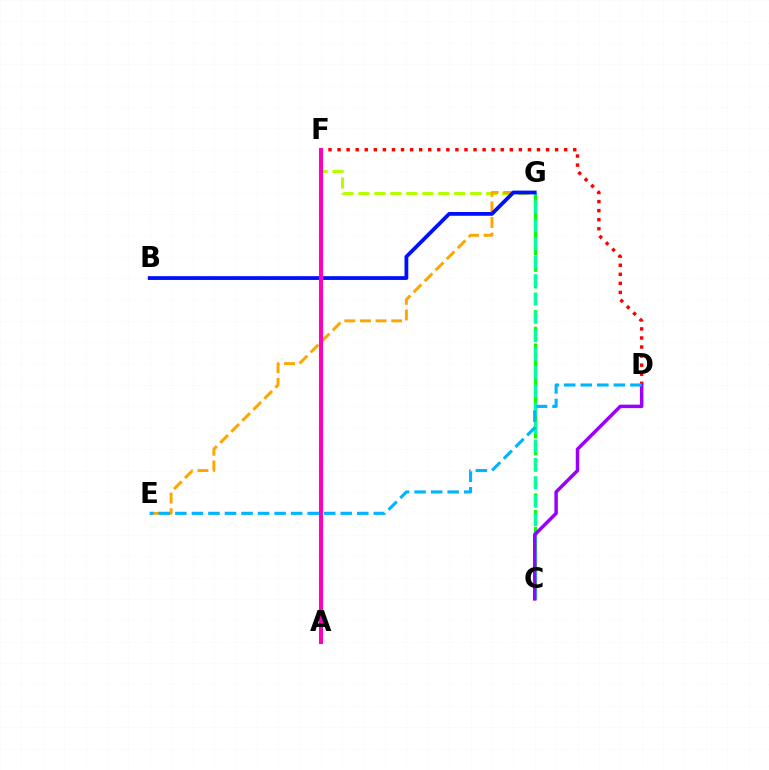{('D', 'F'): [{'color': '#ff0000', 'line_style': 'dotted', 'thickness': 2.46}], ('F', 'G'): [{'color': '#b3ff00', 'line_style': 'dashed', 'thickness': 2.17}], ('E', 'G'): [{'color': '#ffa500', 'line_style': 'dashed', 'thickness': 2.12}], ('C', 'G'): [{'color': '#08ff00', 'line_style': 'dashed', 'thickness': 2.26}, {'color': '#00ff9d', 'line_style': 'dashed', 'thickness': 2.5}], ('C', 'D'): [{'color': '#9b00ff', 'line_style': 'solid', 'thickness': 2.51}], ('B', 'G'): [{'color': '#0010ff', 'line_style': 'solid', 'thickness': 2.73}], ('A', 'F'): [{'color': '#ff00bd', 'line_style': 'solid', 'thickness': 2.92}], ('D', 'E'): [{'color': '#00b5ff', 'line_style': 'dashed', 'thickness': 2.25}]}